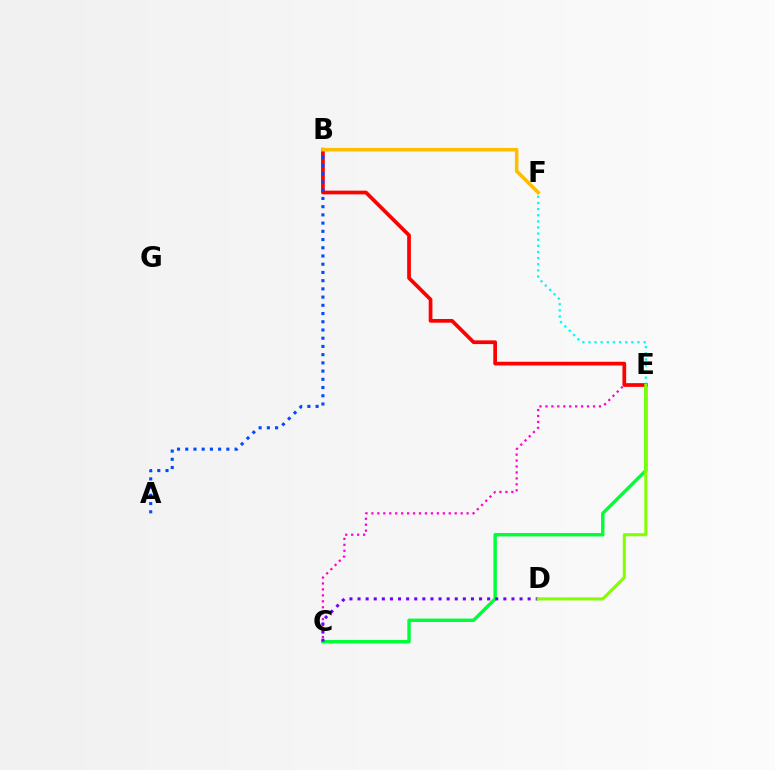{('C', 'E'): [{'color': '#00ff39', 'line_style': 'solid', 'thickness': 2.46}, {'color': '#ff00cf', 'line_style': 'dotted', 'thickness': 1.62}], ('E', 'F'): [{'color': '#00fff6', 'line_style': 'dotted', 'thickness': 1.66}], ('B', 'E'): [{'color': '#ff0000', 'line_style': 'solid', 'thickness': 2.67}], ('A', 'B'): [{'color': '#004bff', 'line_style': 'dotted', 'thickness': 2.23}], ('C', 'D'): [{'color': '#7200ff', 'line_style': 'dotted', 'thickness': 2.2}], ('D', 'E'): [{'color': '#84ff00', 'line_style': 'solid', 'thickness': 2.22}], ('B', 'F'): [{'color': '#ffbd00', 'line_style': 'solid', 'thickness': 2.57}]}